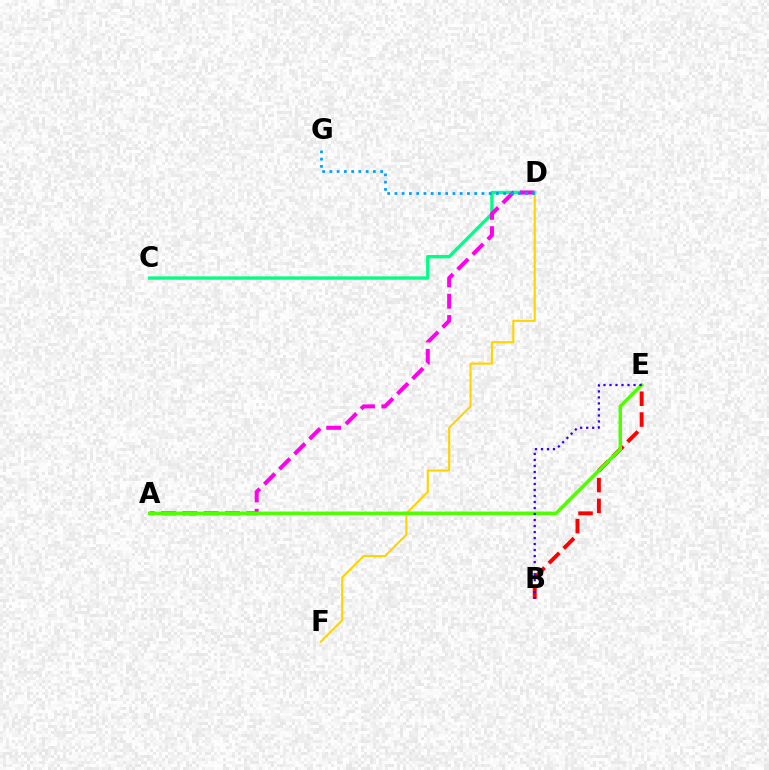{('C', 'D'): [{'color': '#00ff86', 'line_style': 'solid', 'thickness': 2.43}], ('A', 'D'): [{'color': '#ff00ed', 'line_style': 'dashed', 'thickness': 2.9}], ('D', 'F'): [{'color': '#ffd500', 'line_style': 'solid', 'thickness': 1.55}], ('B', 'E'): [{'color': '#ff0000', 'line_style': 'dashed', 'thickness': 2.83}, {'color': '#3700ff', 'line_style': 'dotted', 'thickness': 1.63}], ('A', 'E'): [{'color': '#4fff00', 'line_style': 'solid', 'thickness': 2.52}], ('D', 'G'): [{'color': '#009eff', 'line_style': 'dotted', 'thickness': 1.97}]}